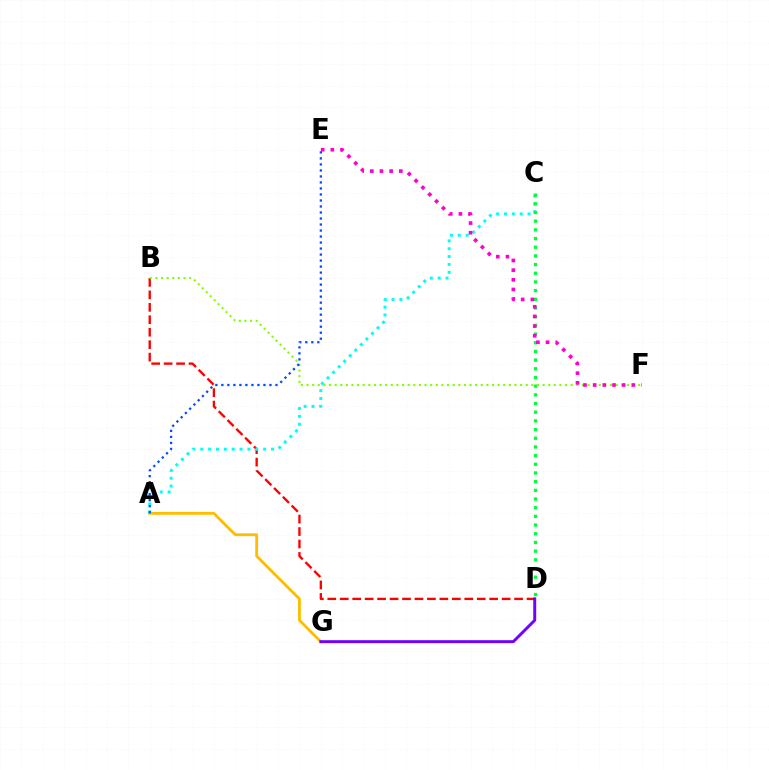{('B', 'D'): [{'color': '#ff0000', 'line_style': 'dashed', 'thickness': 1.69}], ('A', 'G'): [{'color': '#ffbd00', 'line_style': 'solid', 'thickness': 2.04}], ('A', 'C'): [{'color': '#00fff6', 'line_style': 'dotted', 'thickness': 2.14}], ('C', 'D'): [{'color': '#00ff39', 'line_style': 'dotted', 'thickness': 2.36}], ('B', 'F'): [{'color': '#84ff00', 'line_style': 'dotted', 'thickness': 1.53}], ('D', 'G'): [{'color': '#7200ff', 'line_style': 'solid', 'thickness': 2.12}], ('E', 'F'): [{'color': '#ff00cf', 'line_style': 'dotted', 'thickness': 2.63}], ('A', 'E'): [{'color': '#004bff', 'line_style': 'dotted', 'thickness': 1.63}]}